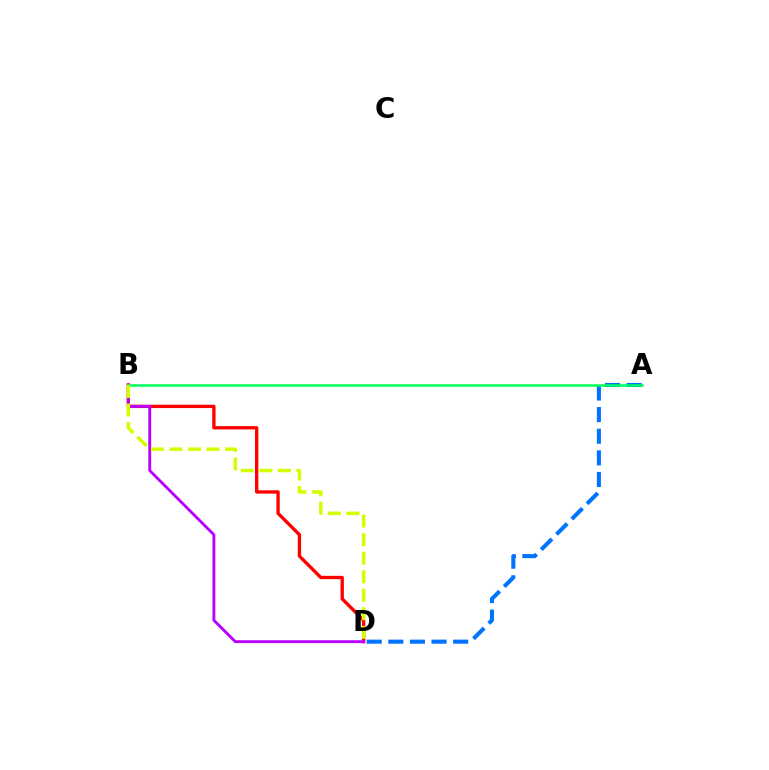{('A', 'D'): [{'color': '#0074ff', 'line_style': 'dashed', 'thickness': 2.94}], ('B', 'D'): [{'color': '#ff0000', 'line_style': 'solid', 'thickness': 2.4}, {'color': '#b900ff', 'line_style': 'solid', 'thickness': 2.07}, {'color': '#d1ff00', 'line_style': 'dashed', 'thickness': 2.52}], ('A', 'B'): [{'color': '#00ff5c', 'line_style': 'solid', 'thickness': 1.82}]}